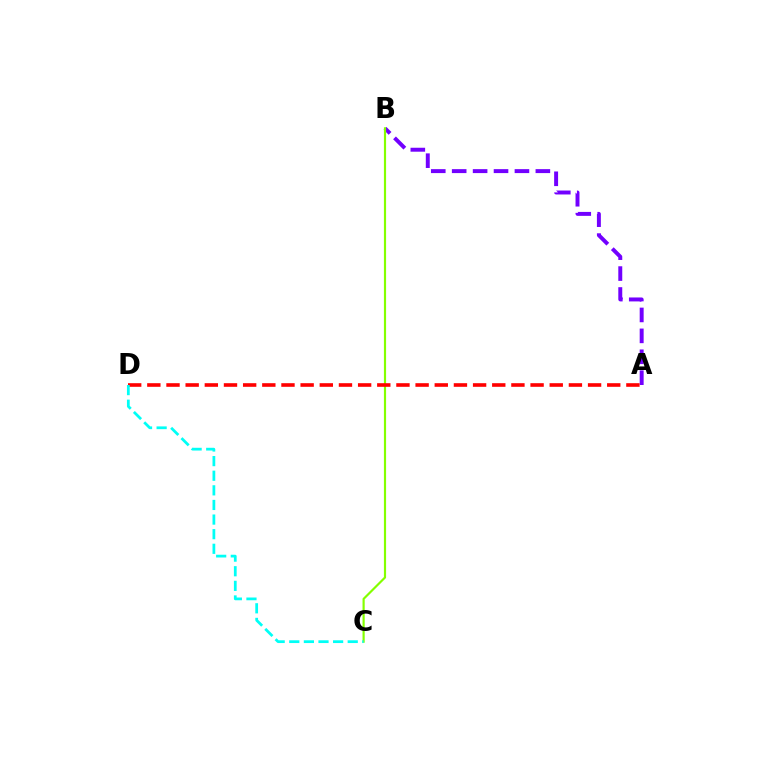{('A', 'B'): [{'color': '#7200ff', 'line_style': 'dashed', 'thickness': 2.84}], ('B', 'C'): [{'color': '#84ff00', 'line_style': 'solid', 'thickness': 1.57}], ('A', 'D'): [{'color': '#ff0000', 'line_style': 'dashed', 'thickness': 2.6}], ('C', 'D'): [{'color': '#00fff6', 'line_style': 'dashed', 'thickness': 1.99}]}